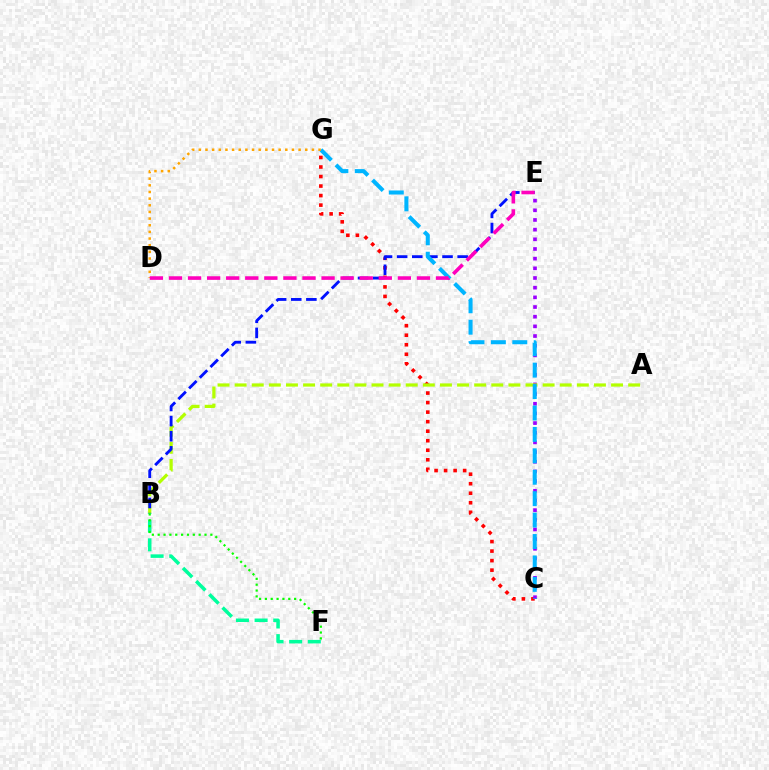{('C', 'G'): [{'color': '#ff0000', 'line_style': 'dotted', 'thickness': 2.59}, {'color': '#00b5ff', 'line_style': 'dashed', 'thickness': 2.91}], ('C', 'E'): [{'color': '#9b00ff', 'line_style': 'dotted', 'thickness': 2.63}], ('A', 'B'): [{'color': '#b3ff00', 'line_style': 'dashed', 'thickness': 2.32}], ('B', 'E'): [{'color': '#0010ff', 'line_style': 'dashed', 'thickness': 2.06}], ('B', 'F'): [{'color': '#00ff9d', 'line_style': 'dashed', 'thickness': 2.53}, {'color': '#08ff00', 'line_style': 'dotted', 'thickness': 1.59}], ('D', 'G'): [{'color': '#ffa500', 'line_style': 'dotted', 'thickness': 1.81}], ('D', 'E'): [{'color': '#ff00bd', 'line_style': 'dashed', 'thickness': 2.59}]}